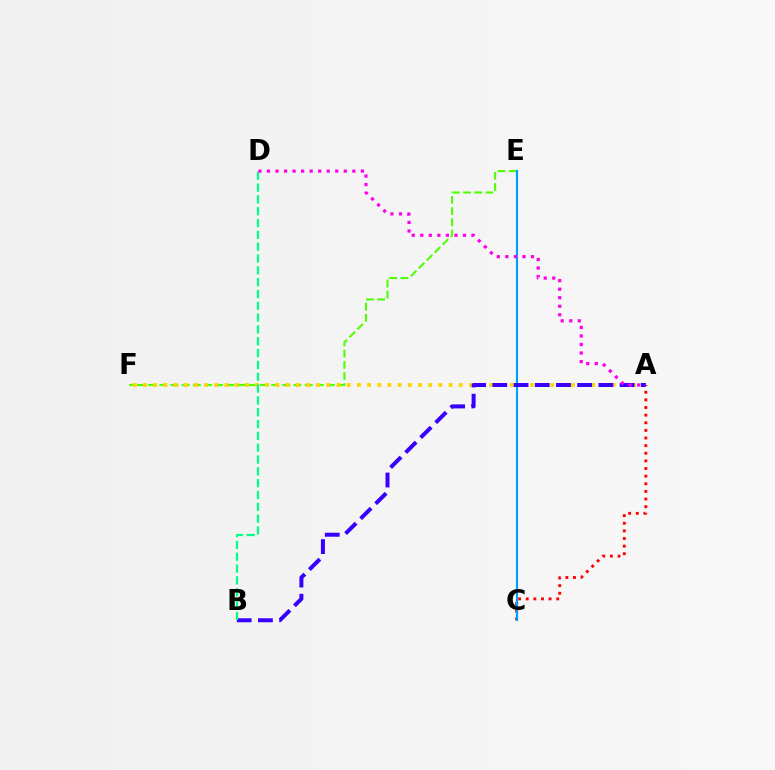{('E', 'F'): [{'color': '#4fff00', 'line_style': 'dashed', 'thickness': 1.52}], ('A', 'C'): [{'color': '#ff0000', 'line_style': 'dotted', 'thickness': 2.07}], ('A', 'F'): [{'color': '#ffd500', 'line_style': 'dotted', 'thickness': 2.77}], ('C', 'E'): [{'color': '#009eff', 'line_style': 'solid', 'thickness': 1.54}], ('A', 'B'): [{'color': '#3700ff', 'line_style': 'dashed', 'thickness': 2.88}], ('B', 'D'): [{'color': '#00ff86', 'line_style': 'dashed', 'thickness': 1.61}], ('A', 'D'): [{'color': '#ff00ed', 'line_style': 'dotted', 'thickness': 2.32}]}